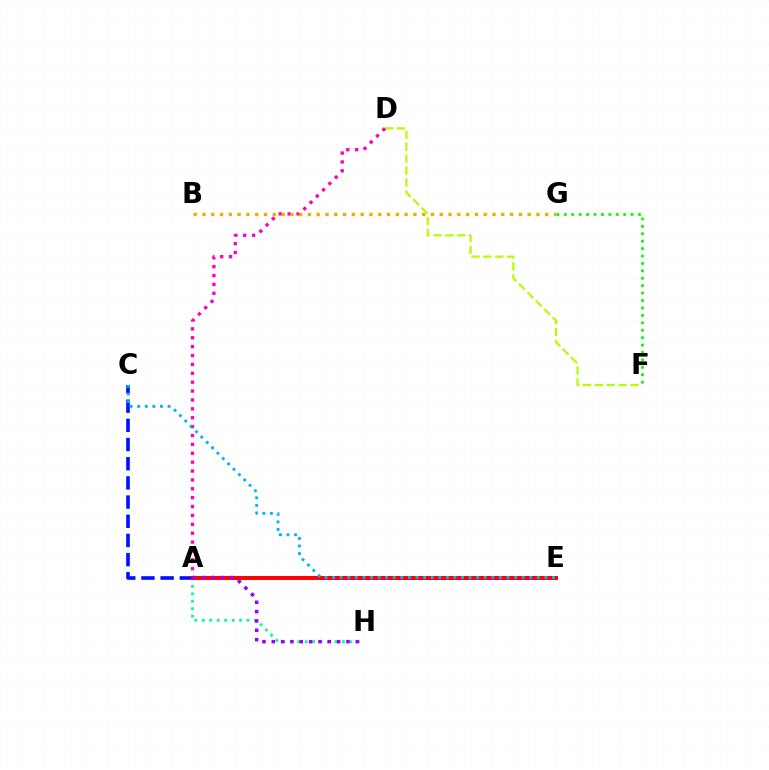{('A', 'H'): [{'color': '#00ff9d', 'line_style': 'dotted', 'thickness': 2.02}, {'color': '#9b00ff', 'line_style': 'dotted', 'thickness': 2.54}], ('D', 'F'): [{'color': '#b3ff00', 'line_style': 'dashed', 'thickness': 1.62}], ('A', 'D'): [{'color': '#ff00bd', 'line_style': 'dotted', 'thickness': 2.41}], ('A', 'C'): [{'color': '#0010ff', 'line_style': 'dashed', 'thickness': 2.61}], ('A', 'E'): [{'color': '#ff0000', 'line_style': 'solid', 'thickness': 2.86}], ('B', 'G'): [{'color': '#ffa500', 'line_style': 'dotted', 'thickness': 2.39}], ('C', 'E'): [{'color': '#00b5ff', 'line_style': 'dotted', 'thickness': 2.06}], ('F', 'G'): [{'color': '#08ff00', 'line_style': 'dotted', 'thickness': 2.02}]}